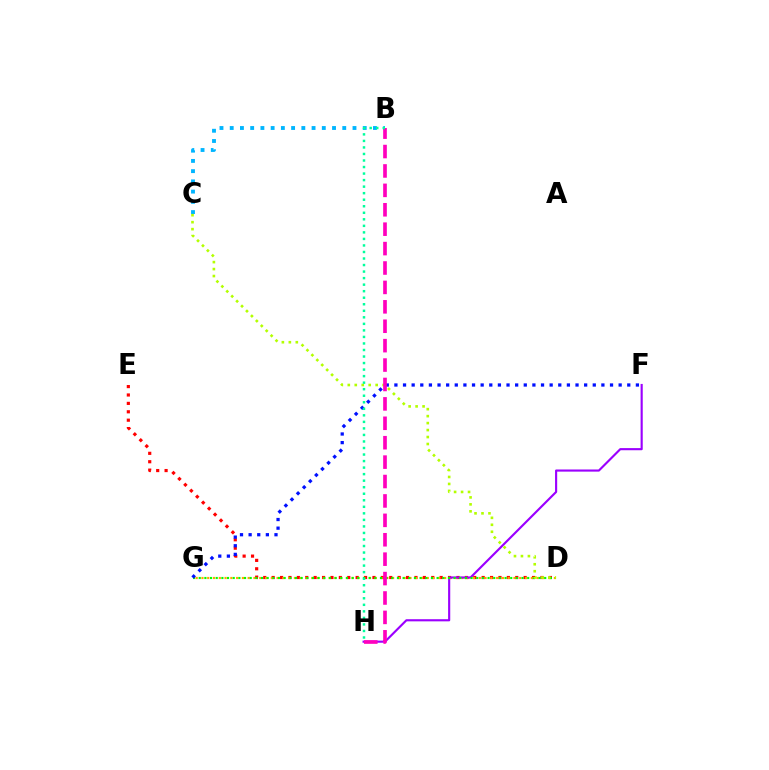{('D', 'E'): [{'color': '#ff0000', 'line_style': 'dotted', 'thickness': 2.28}], ('D', 'G'): [{'color': '#ffa500', 'line_style': 'dotted', 'thickness': 1.57}, {'color': '#08ff00', 'line_style': 'dotted', 'thickness': 1.54}], ('F', 'H'): [{'color': '#9b00ff', 'line_style': 'solid', 'thickness': 1.54}], ('B', 'C'): [{'color': '#00b5ff', 'line_style': 'dotted', 'thickness': 2.78}], ('F', 'G'): [{'color': '#0010ff', 'line_style': 'dotted', 'thickness': 2.34}], ('C', 'D'): [{'color': '#b3ff00', 'line_style': 'dotted', 'thickness': 1.89}], ('B', 'H'): [{'color': '#ff00bd', 'line_style': 'dashed', 'thickness': 2.64}, {'color': '#00ff9d', 'line_style': 'dotted', 'thickness': 1.78}]}